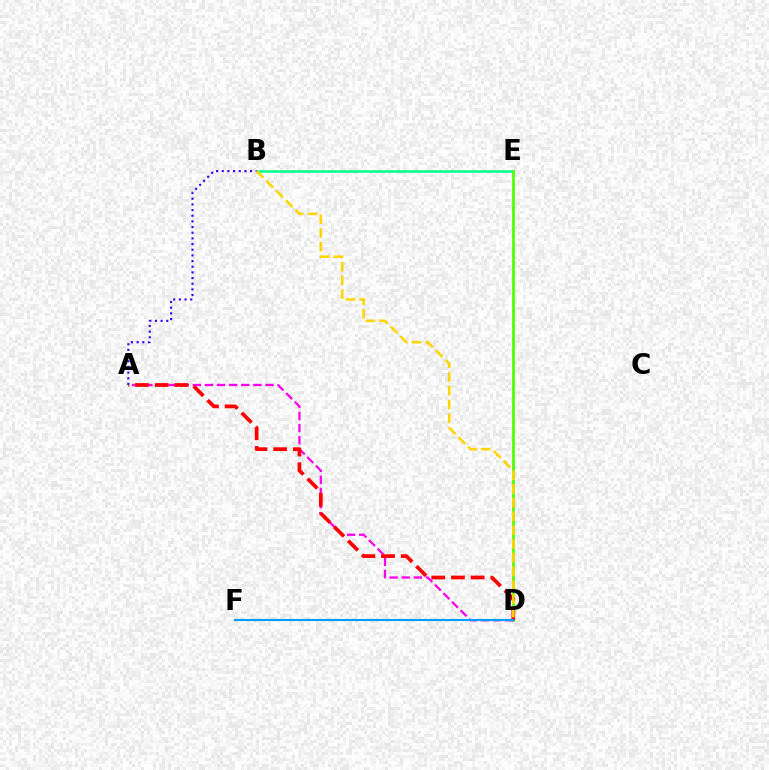{('B', 'E'): [{'color': '#00ff86', 'line_style': 'solid', 'thickness': 1.8}], ('D', 'E'): [{'color': '#4fff00', 'line_style': 'solid', 'thickness': 1.95}], ('A', 'D'): [{'color': '#ff00ed', 'line_style': 'dashed', 'thickness': 1.65}, {'color': '#ff0000', 'line_style': 'dashed', 'thickness': 2.68}], ('A', 'B'): [{'color': '#3700ff', 'line_style': 'dotted', 'thickness': 1.54}], ('B', 'D'): [{'color': '#ffd500', 'line_style': 'dashed', 'thickness': 1.87}], ('D', 'F'): [{'color': '#009eff', 'line_style': 'solid', 'thickness': 1.55}]}